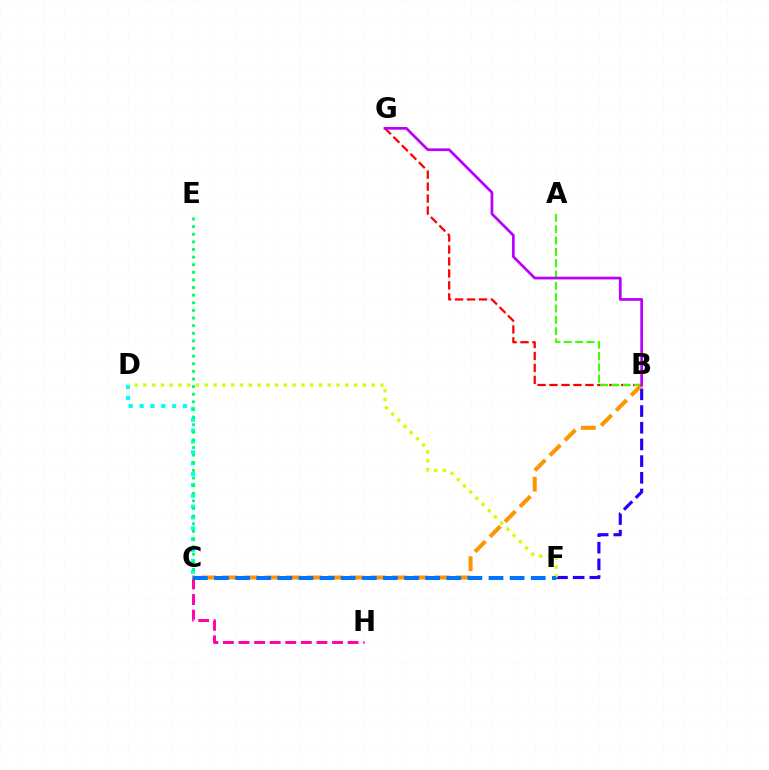{('C', 'D'): [{'color': '#00fff6', 'line_style': 'dotted', 'thickness': 2.95}], ('B', 'F'): [{'color': '#2500ff', 'line_style': 'dashed', 'thickness': 2.27}], ('B', 'G'): [{'color': '#ff0000', 'line_style': 'dashed', 'thickness': 1.63}, {'color': '#b900ff', 'line_style': 'solid', 'thickness': 1.96}], ('C', 'E'): [{'color': '#00ff5c', 'line_style': 'dotted', 'thickness': 2.07}], ('D', 'F'): [{'color': '#d1ff00', 'line_style': 'dotted', 'thickness': 2.39}], ('C', 'H'): [{'color': '#ff00ac', 'line_style': 'dashed', 'thickness': 2.12}], ('A', 'B'): [{'color': '#3dff00', 'line_style': 'dashed', 'thickness': 1.54}], ('B', 'C'): [{'color': '#ff9400', 'line_style': 'dashed', 'thickness': 2.88}], ('C', 'F'): [{'color': '#0074ff', 'line_style': 'dashed', 'thickness': 2.87}]}